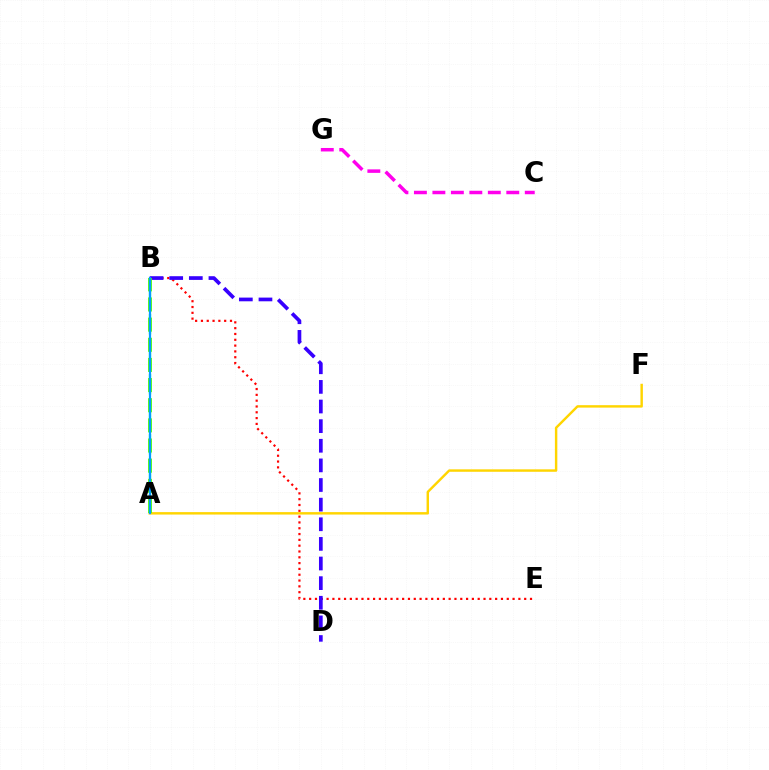{('A', 'F'): [{'color': '#ffd500', 'line_style': 'solid', 'thickness': 1.75}], ('B', 'E'): [{'color': '#ff0000', 'line_style': 'dotted', 'thickness': 1.58}], ('A', 'B'): [{'color': '#00ff86', 'line_style': 'dashed', 'thickness': 1.63}, {'color': '#4fff00', 'line_style': 'dashed', 'thickness': 2.74}, {'color': '#009eff', 'line_style': 'solid', 'thickness': 1.59}], ('B', 'D'): [{'color': '#3700ff', 'line_style': 'dashed', 'thickness': 2.67}], ('C', 'G'): [{'color': '#ff00ed', 'line_style': 'dashed', 'thickness': 2.51}]}